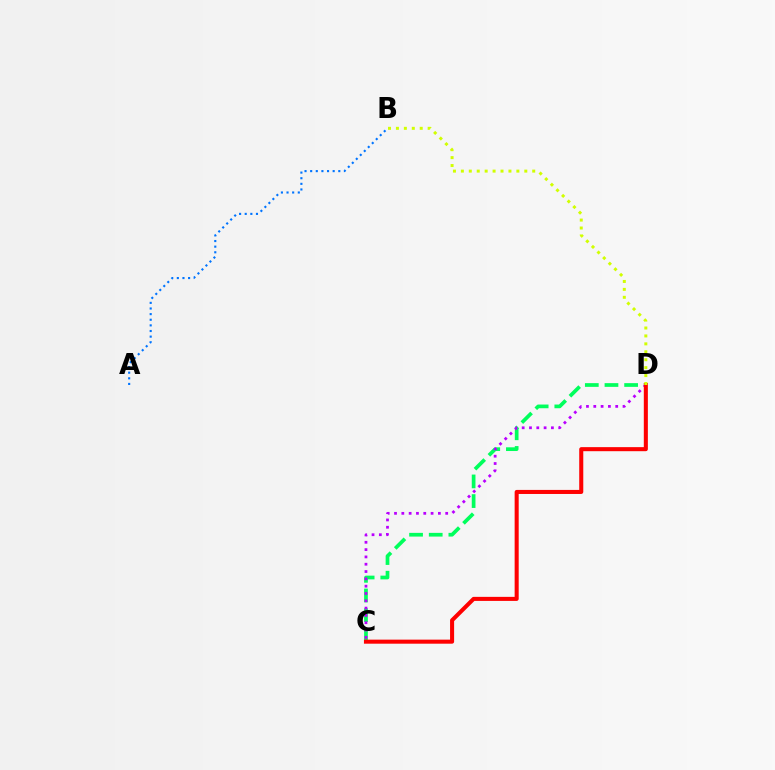{('A', 'B'): [{'color': '#0074ff', 'line_style': 'dotted', 'thickness': 1.53}], ('C', 'D'): [{'color': '#00ff5c', 'line_style': 'dashed', 'thickness': 2.67}, {'color': '#b900ff', 'line_style': 'dotted', 'thickness': 1.99}, {'color': '#ff0000', 'line_style': 'solid', 'thickness': 2.92}], ('B', 'D'): [{'color': '#d1ff00', 'line_style': 'dotted', 'thickness': 2.15}]}